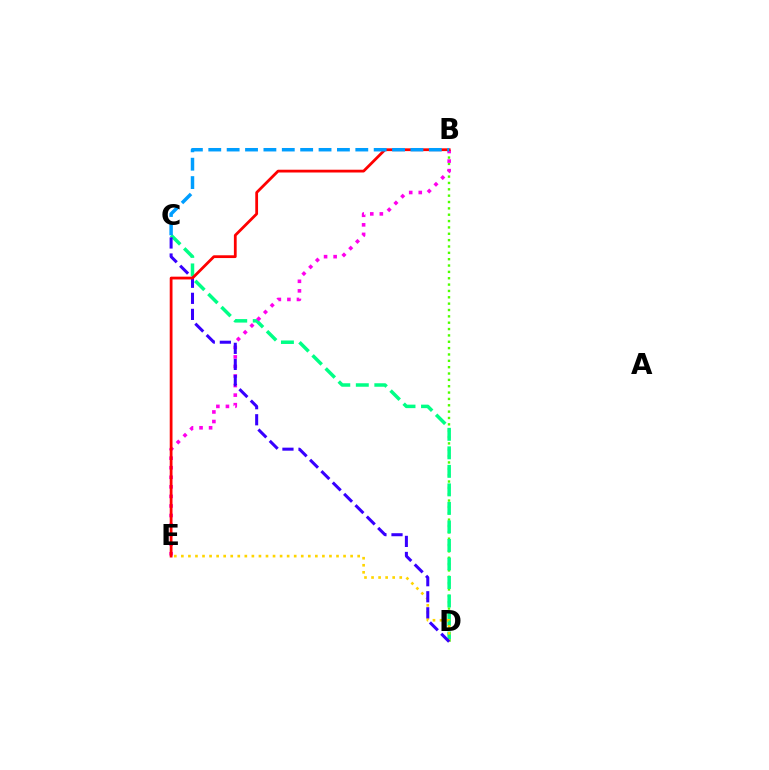{('B', 'D'): [{'color': '#4fff00', 'line_style': 'dotted', 'thickness': 1.73}], ('C', 'D'): [{'color': '#00ff86', 'line_style': 'dashed', 'thickness': 2.52}, {'color': '#3700ff', 'line_style': 'dashed', 'thickness': 2.18}], ('D', 'E'): [{'color': '#ffd500', 'line_style': 'dotted', 'thickness': 1.92}], ('B', 'E'): [{'color': '#ff00ed', 'line_style': 'dotted', 'thickness': 2.6}, {'color': '#ff0000', 'line_style': 'solid', 'thickness': 2.0}], ('B', 'C'): [{'color': '#009eff', 'line_style': 'dashed', 'thickness': 2.5}]}